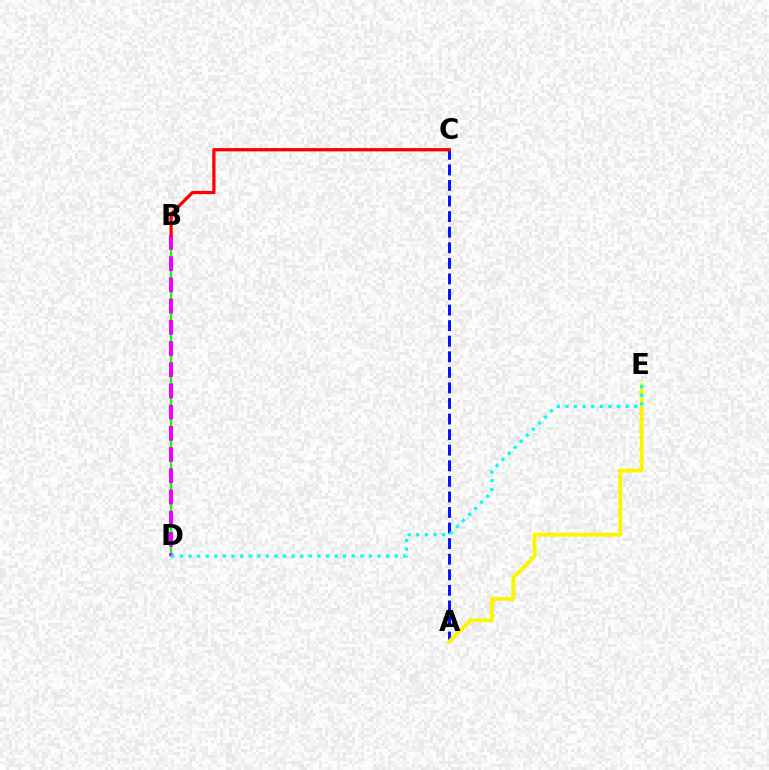{('A', 'C'): [{'color': '#0010ff', 'line_style': 'dashed', 'thickness': 2.12}], ('B', 'D'): [{'color': '#08ff00', 'line_style': 'solid', 'thickness': 1.61}, {'color': '#ee00ff', 'line_style': 'dashed', 'thickness': 2.88}], ('A', 'E'): [{'color': '#fcf500', 'line_style': 'solid', 'thickness': 2.75}], ('B', 'C'): [{'color': '#ff0000', 'line_style': 'solid', 'thickness': 2.35}], ('D', 'E'): [{'color': '#00fff6', 'line_style': 'dotted', 'thickness': 2.33}]}